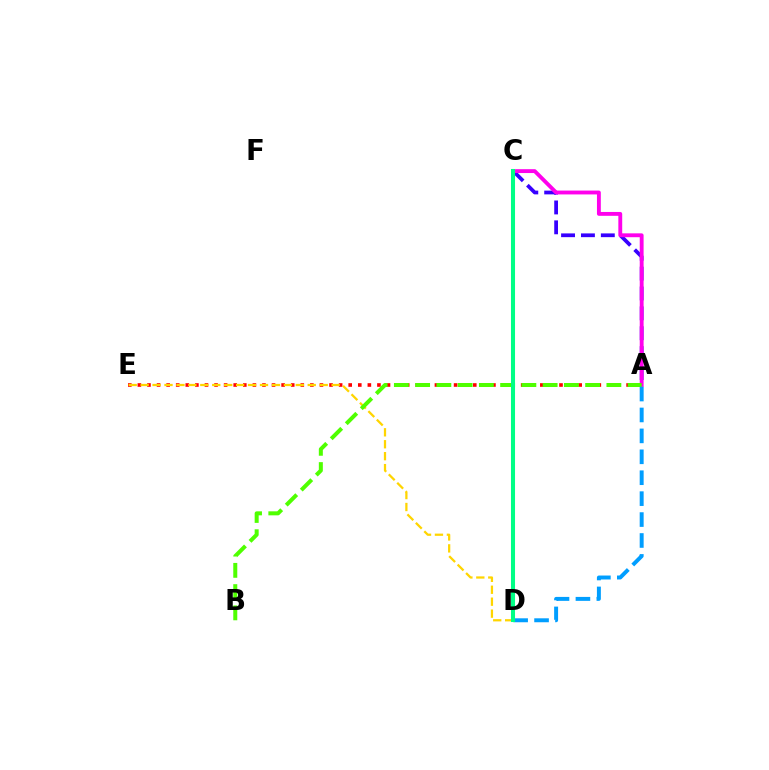{('A', 'C'): [{'color': '#3700ff', 'line_style': 'dashed', 'thickness': 2.7}, {'color': '#ff00ed', 'line_style': 'solid', 'thickness': 2.78}], ('A', 'E'): [{'color': '#ff0000', 'line_style': 'dotted', 'thickness': 2.6}], ('D', 'E'): [{'color': '#ffd500', 'line_style': 'dashed', 'thickness': 1.62}], ('A', 'B'): [{'color': '#4fff00', 'line_style': 'dashed', 'thickness': 2.89}], ('A', 'D'): [{'color': '#009eff', 'line_style': 'dashed', 'thickness': 2.84}], ('C', 'D'): [{'color': '#00ff86', 'line_style': 'solid', 'thickness': 2.93}]}